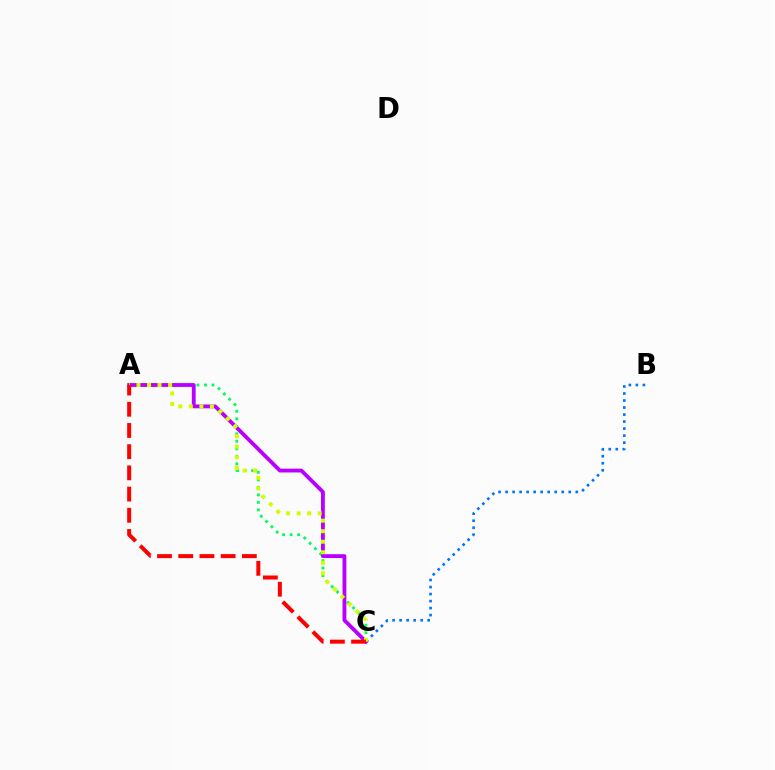{('A', 'C'): [{'color': '#00ff5c', 'line_style': 'dotted', 'thickness': 2.04}, {'color': '#b900ff', 'line_style': 'solid', 'thickness': 2.76}, {'color': '#d1ff00', 'line_style': 'dotted', 'thickness': 2.86}, {'color': '#ff0000', 'line_style': 'dashed', 'thickness': 2.88}], ('B', 'C'): [{'color': '#0074ff', 'line_style': 'dotted', 'thickness': 1.91}]}